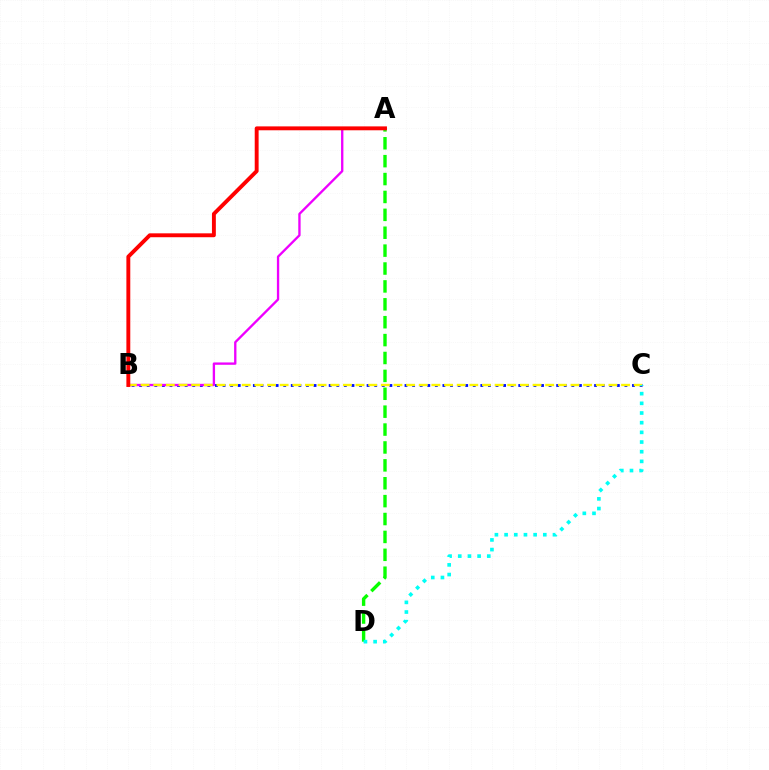{('B', 'C'): [{'color': '#0010ff', 'line_style': 'dotted', 'thickness': 2.06}, {'color': '#fcf500', 'line_style': 'dashed', 'thickness': 1.72}], ('A', 'B'): [{'color': '#ee00ff', 'line_style': 'solid', 'thickness': 1.68}, {'color': '#ff0000', 'line_style': 'solid', 'thickness': 2.8}], ('A', 'D'): [{'color': '#08ff00', 'line_style': 'dashed', 'thickness': 2.43}], ('C', 'D'): [{'color': '#00fff6', 'line_style': 'dotted', 'thickness': 2.63}]}